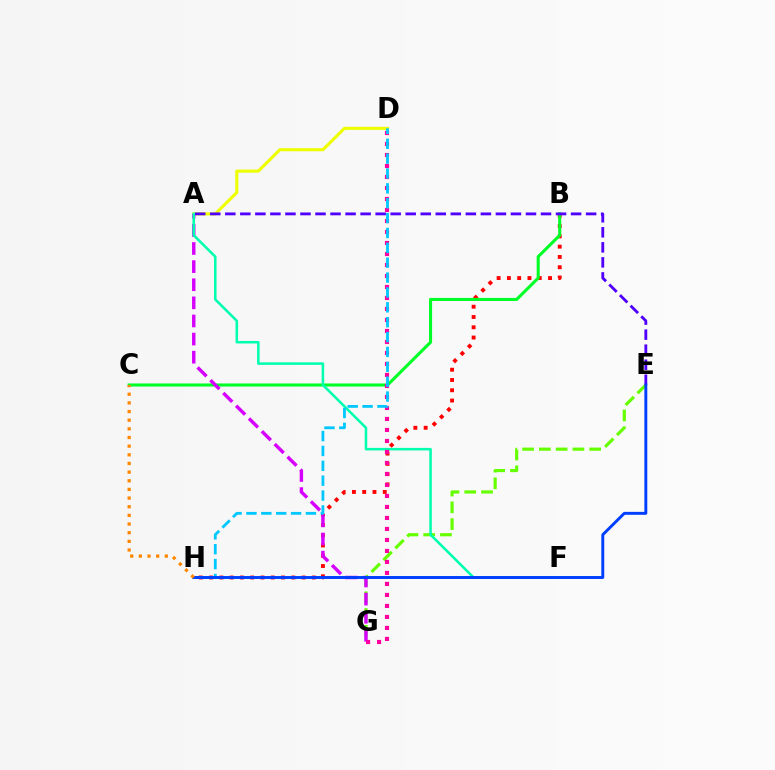{('E', 'G'): [{'color': '#66ff00', 'line_style': 'dashed', 'thickness': 2.28}], ('B', 'H'): [{'color': '#ff0000', 'line_style': 'dotted', 'thickness': 2.79}], ('B', 'C'): [{'color': '#00ff27', 'line_style': 'solid', 'thickness': 2.22}], ('A', 'D'): [{'color': '#eeff00', 'line_style': 'solid', 'thickness': 2.22}], ('A', 'G'): [{'color': '#d600ff', 'line_style': 'dashed', 'thickness': 2.46}], ('A', 'F'): [{'color': '#00ffaf', 'line_style': 'solid', 'thickness': 1.83}], ('D', 'G'): [{'color': '#ff00a0', 'line_style': 'dotted', 'thickness': 2.99}], ('D', 'H'): [{'color': '#00c7ff', 'line_style': 'dashed', 'thickness': 2.02}], ('A', 'E'): [{'color': '#4f00ff', 'line_style': 'dashed', 'thickness': 2.04}], ('E', 'H'): [{'color': '#003fff', 'line_style': 'solid', 'thickness': 2.11}], ('C', 'H'): [{'color': '#ff8800', 'line_style': 'dotted', 'thickness': 2.35}]}